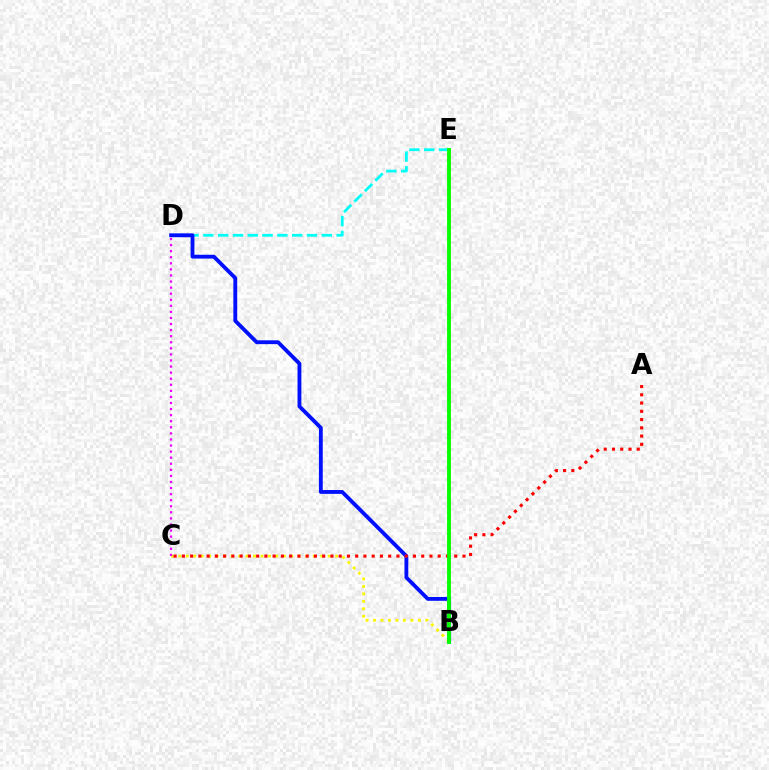{('B', 'C'): [{'color': '#fcf500', 'line_style': 'dotted', 'thickness': 2.03}], ('D', 'E'): [{'color': '#00fff6', 'line_style': 'dashed', 'thickness': 2.01}], ('B', 'D'): [{'color': '#0010ff', 'line_style': 'solid', 'thickness': 2.76}], ('A', 'C'): [{'color': '#ff0000', 'line_style': 'dotted', 'thickness': 2.24}], ('B', 'E'): [{'color': '#08ff00', 'line_style': 'solid', 'thickness': 2.79}], ('C', 'D'): [{'color': '#ee00ff', 'line_style': 'dotted', 'thickness': 1.65}]}